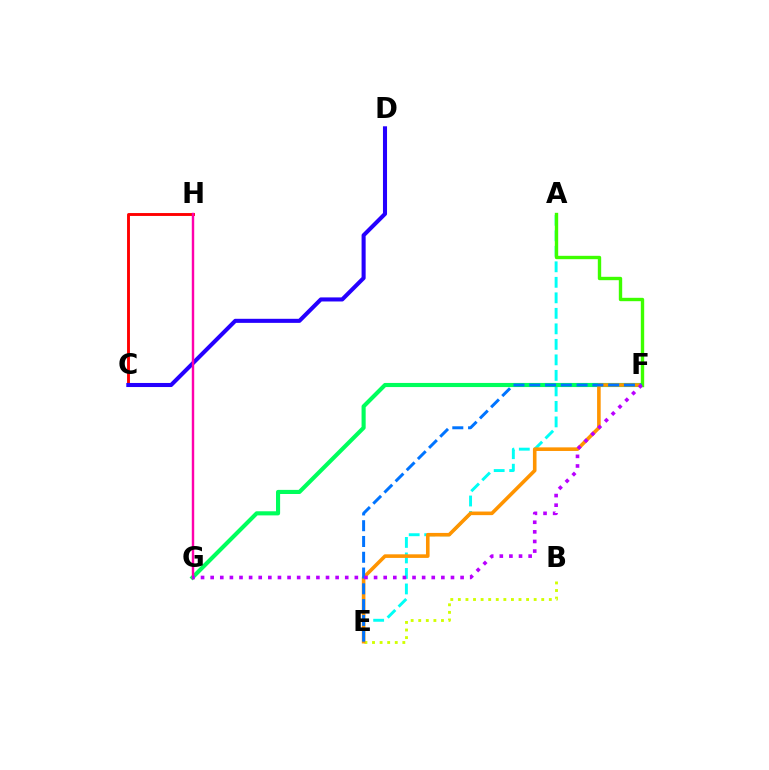{('A', 'E'): [{'color': '#00fff6', 'line_style': 'dashed', 'thickness': 2.11}], ('C', 'H'): [{'color': '#ff0000', 'line_style': 'solid', 'thickness': 2.08}], ('C', 'D'): [{'color': '#2500ff', 'line_style': 'solid', 'thickness': 2.93}], ('B', 'E'): [{'color': '#d1ff00', 'line_style': 'dotted', 'thickness': 2.06}], ('F', 'G'): [{'color': '#00ff5c', 'line_style': 'solid', 'thickness': 2.96}, {'color': '#b900ff', 'line_style': 'dotted', 'thickness': 2.61}], ('E', 'F'): [{'color': '#ff9400', 'line_style': 'solid', 'thickness': 2.59}, {'color': '#0074ff', 'line_style': 'dashed', 'thickness': 2.14}], ('A', 'F'): [{'color': '#3dff00', 'line_style': 'solid', 'thickness': 2.43}], ('G', 'H'): [{'color': '#ff00ac', 'line_style': 'solid', 'thickness': 1.74}]}